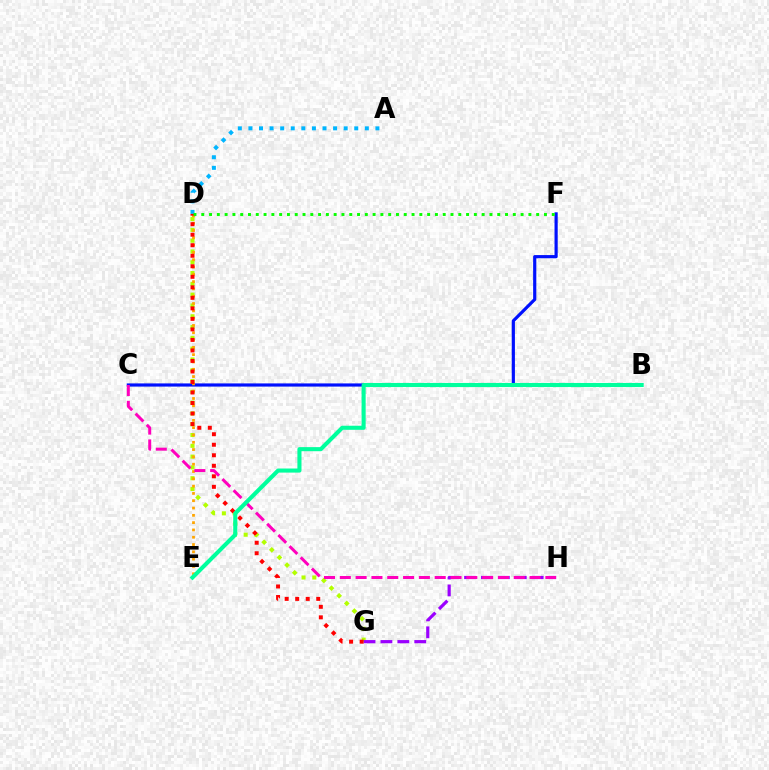{('C', 'F'): [{'color': '#0010ff', 'line_style': 'solid', 'thickness': 2.29}], ('D', 'G'): [{'color': '#b3ff00', 'line_style': 'dotted', 'thickness': 2.93}, {'color': '#ff0000', 'line_style': 'dotted', 'thickness': 2.86}], ('D', 'E'): [{'color': '#ffa500', 'line_style': 'dotted', 'thickness': 1.98}], ('A', 'D'): [{'color': '#00b5ff', 'line_style': 'dotted', 'thickness': 2.88}], ('G', 'H'): [{'color': '#9b00ff', 'line_style': 'dashed', 'thickness': 2.3}], ('C', 'H'): [{'color': '#ff00bd', 'line_style': 'dashed', 'thickness': 2.15}], ('D', 'F'): [{'color': '#08ff00', 'line_style': 'dotted', 'thickness': 2.12}], ('B', 'E'): [{'color': '#00ff9d', 'line_style': 'solid', 'thickness': 2.94}]}